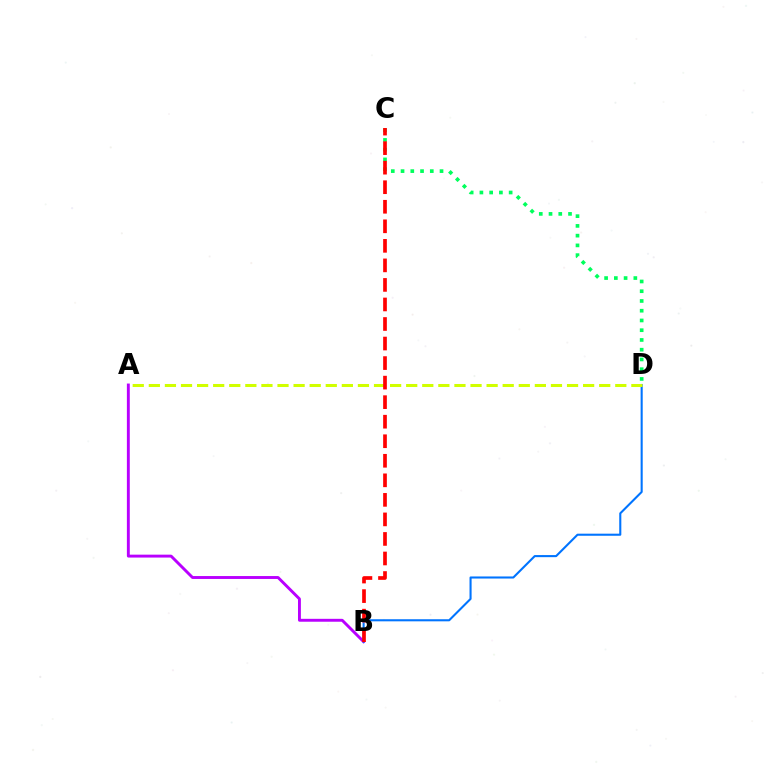{('C', 'D'): [{'color': '#00ff5c', 'line_style': 'dotted', 'thickness': 2.65}], ('A', 'B'): [{'color': '#b900ff', 'line_style': 'solid', 'thickness': 2.09}], ('B', 'D'): [{'color': '#0074ff', 'line_style': 'solid', 'thickness': 1.5}], ('A', 'D'): [{'color': '#d1ff00', 'line_style': 'dashed', 'thickness': 2.19}], ('B', 'C'): [{'color': '#ff0000', 'line_style': 'dashed', 'thickness': 2.65}]}